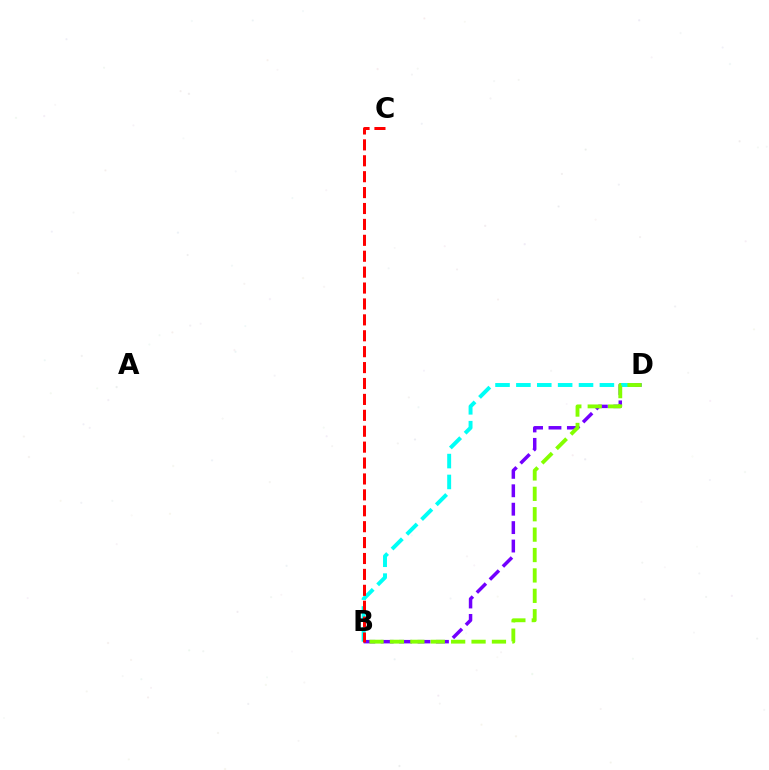{('B', 'D'): [{'color': '#7200ff', 'line_style': 'dashed', 'thickness': 2.5}, {'color': '#00fff6', 'line_style': 'dashed', 'thickness': 2.84}, {'color': '#84ff00', 'line_style': 'dashed', 'thickness': 2.77}], ('B', 'C'): [{'color': '#ff0000', 'line_style': 'dashed', 'thickness': 2.16}]}